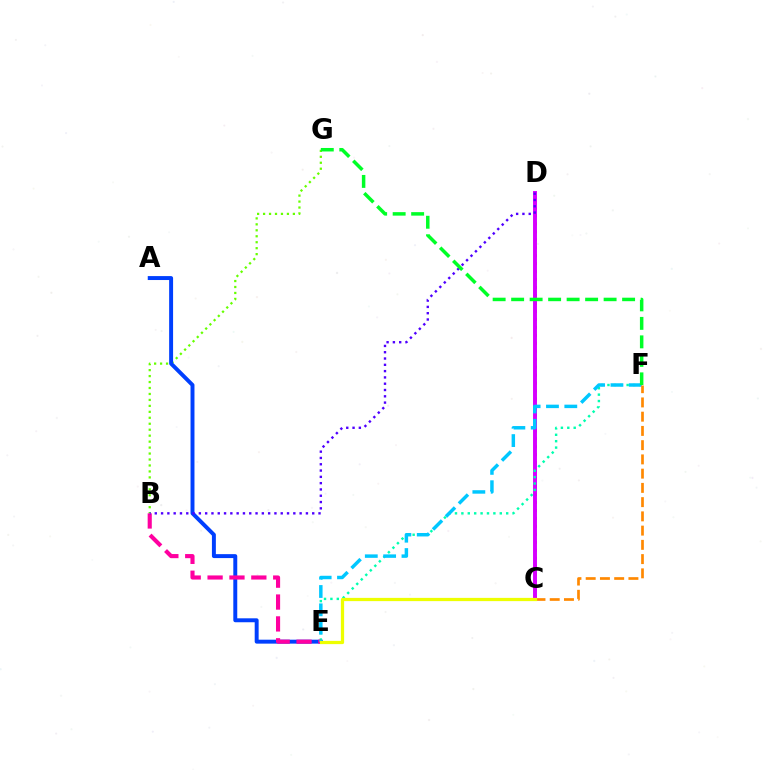{('B', 'G'): [{'color': '#66ff00', 'line_style': 'dotted', 'thickness': 1.62}], ('A', 'E'): [{'color': '#003fff', 'line_style': 'solid', 'thickness': 2.84}], ('C', 'D'): [{'color': '#ff0000', 'line_style': 'dotted', 'thickness': 2.16}, {'color': '#d600ff', 'line_style': 'solid', 'thickness': 2.83}], ('E', 'F'): [{'color': '#00ffaf', 'line_style': 'dotted', 'thickness': 1.74}, {'color': '#00c7ff', 'line_style': 'dashed', 'thickness': 2.49}], ('B', 'E'): [{'color': '#ff00a0', 'line_style': 'dashed', 'thickness': 2.97}], ('C', 'F'): [{'color': '#ff8800', 'line_style': 'dashed', 'thickness': 1.93}], ('B', 'D'): [{'color': '#4f00ff', 'line_style': 'dotted', 'thickness': 1.71}], ('F', 'G'): [{'color': '#00ff27', 'line_style': 'dashed', 'thickness': 2.51}], ('C', 'E'): [{'color': '#eeff00', 'line_style': 'solid', 'thickness': 2.33}]}